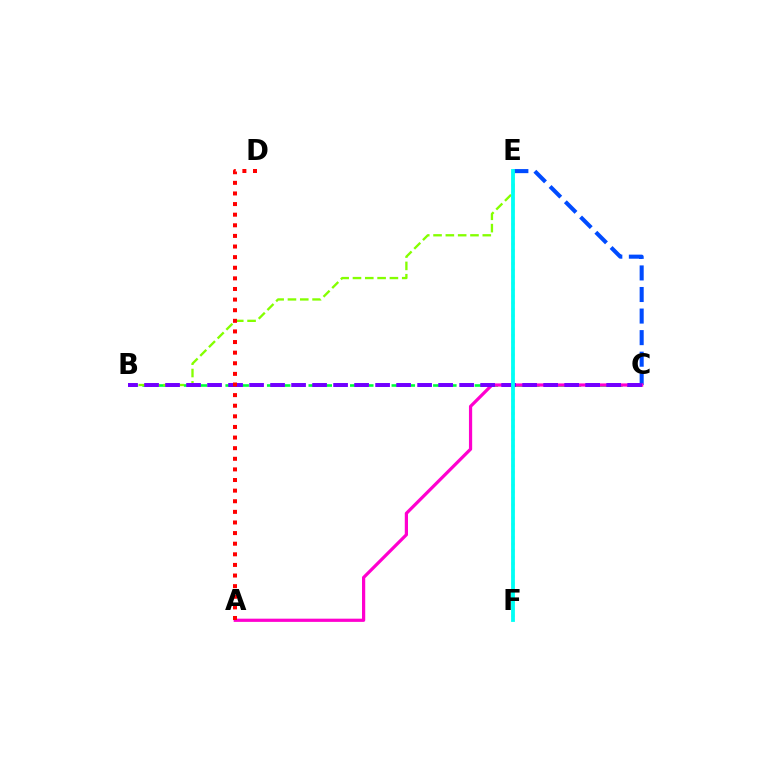{('B', 'C'): [{'color': '#00ff39', 'line_style': 'dashed', 'thickness': 1.88}, {'color': '#7200ff', 'line_style': 'dashed', 'thickness': 2.85}], ('B', 'E'): [{'color': '#84ff00', 'line_style': 'dashed', 'thickness': 1.67}], ('C', 'E'): [{'color': '#004bff', 'line_style': 'dashed', 'thickness': 2.93}], ('A', 'C'): [{'color': '#ff00cf', 'line_style': 'solid', 'thickness': 2.31}], ('A', 'D'): [{'color': '#ff0000', 'line_style': 'dotted', 'thickness': 2.88}], ('E', 'F'): [{'color': '#ffbd00', 'line_style': 'dotted', 'thickness': 1.77}, {'color': '#00fff6', 'line_style': 'solid', 'thickness': 2.74}]}